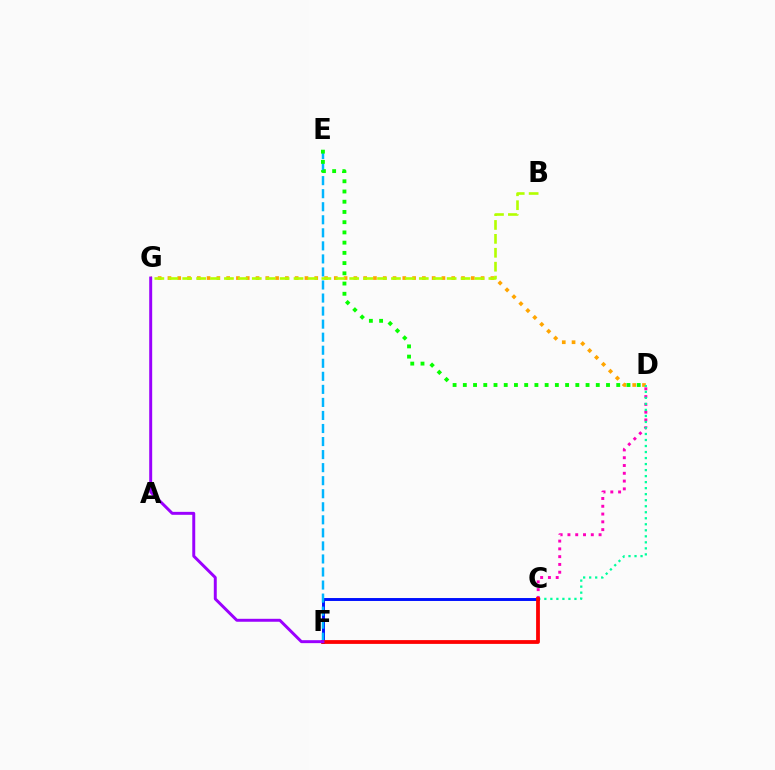{('D', 'G'): [{'color': '#ffa500', 'line_style': 'dotted', 'thickness': 2.66}], ('C', 'D'): [{'color': '#ff00bd', 'line_style': 'dotted', 'thickness': 2.12}, {'color': '#00ff9d', 'line_style': 'dotted', 'thickness': 1.64}], ('C', 'F'): [{'color': '#0010ff', 'line_style': 'solid', 'thickness': 2.11}, {'color': '#ff0000', 'line_style': 'solid', 'thickness': 2.73}], ('B', 'G'): [{'color': '#b3ff00', 'line_style': 'dashed', 'thickness': 1.89}], ('E', 'F'): [{'color': '#00b5ff', 'line_style': 'dashed', 'thickness': 1.77}], ('F', 'G'): [{'color': '#9b00ff', 'line_style': 'solid', 'thickness': 2.13}], ('D', 'E'): [{'color': '#08ff00', 'line_style': 'dotted', 'thickness': 2.78}]}